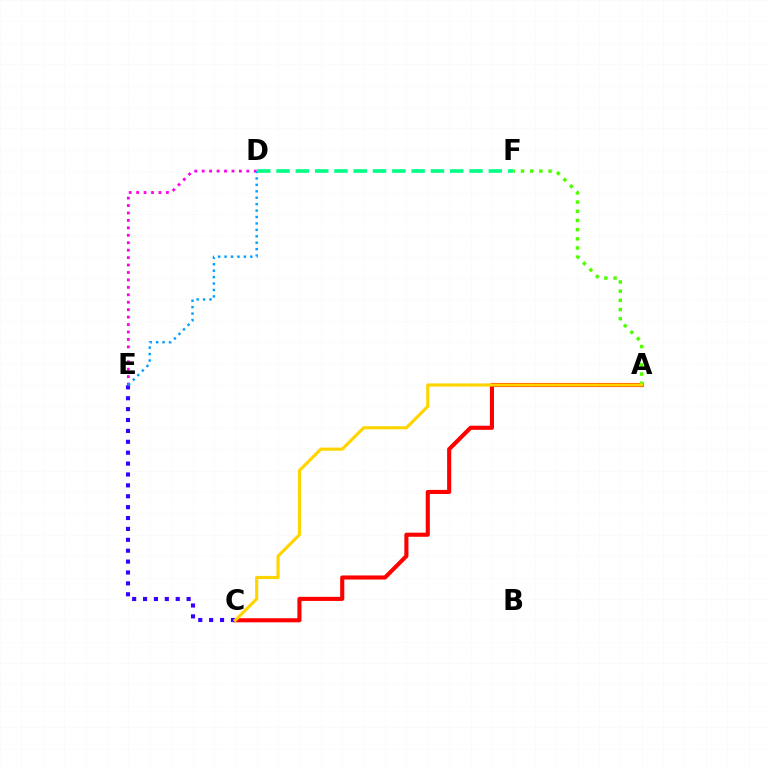{('A', 'C'): [{'color': '#ff0000', 'line_style': 'solid', 'thickness': 2.95}, {'color': '#ffd500', 'line_style': 'solid', 'thickness': 2.27}], ('A', 'F'): [{'color': '#4fff00', 'line_style': 'dotted', 'thickness': 2.49}], ('C', 'E'): [{'color': '#3700ff', 'line_style': 'dotted', 'thickness': 2.96}], ('D', 'E'): [{'color': '#ff00ed', 'line_style': 'dotted', 'thickness': 2.02}, {'color': '#009eff', 'line_style': 'dotted', 'thickness': 1.75}], ('D', 'F'): [{'color': '#00ff86', 'line_style': 'dashed', 'thickness': 2.62}]}